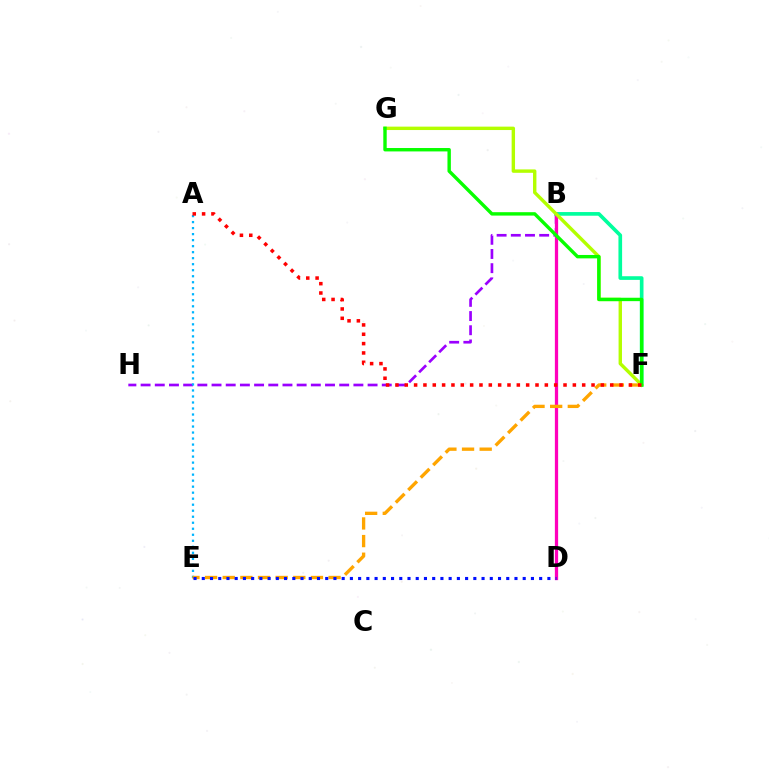{('B', 'H'): [{'color': '#9b00ff', 'line_style': 'dashed', 'thickness': 1.93}], ('A', 'E'): [{'color': '#00b5ff', 'line_style': 'dotted', 'thickness': 1.63}], ('B', 'F'): [{'color': '#00ff9d', 'line_style': 'solid', 'thickness': 2.64}], ('B', 'D'): [{'color': '#ff00bd', 'line_style': 'solid', 'thickness': 2.35}], ('F', 'G'): [{'color': '#b3ff00', 'line_style': 'solid', 'thickness': 2.45}, {'color': '#08ff00', 'line_style': 'solid', 'thickness': 2.45}], ('E', 'F'): [{'color': '#ffa500', 'line_style': 'dashed', 'thickness': 2.4}], ('A', 'F'): [{'color': '#ff0000', 'line_style': 'dotted', 'thickness': 2.54}], ('D', 'E'): [{'color': '#0010ff', 'line_style': 'dotted', 'thickness': 2.24}]}